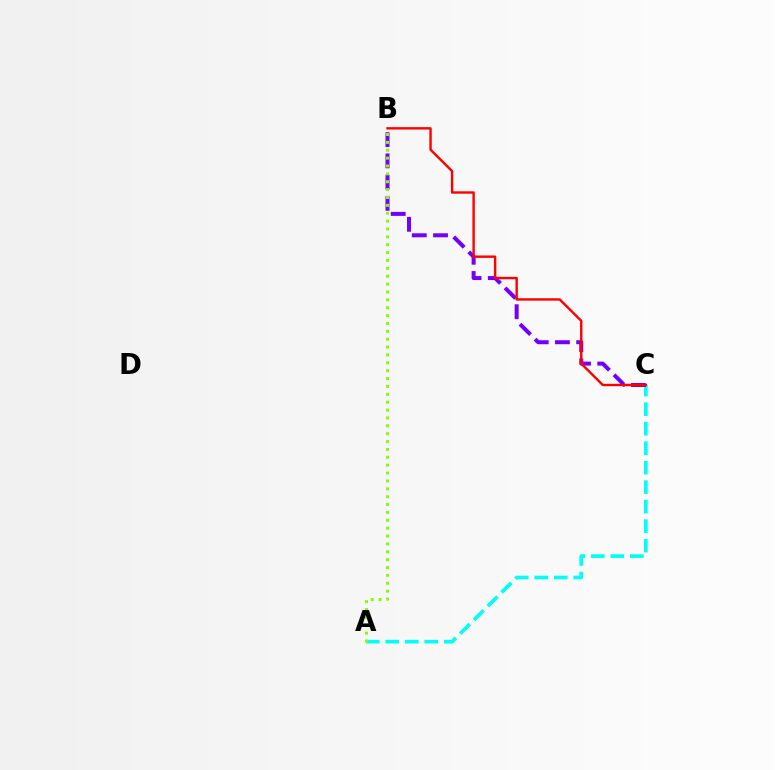{('A', 'C'): [{'color': '#00fff6', 'line_style': 'dashed', 'thickness': 2.65}], ('B', 'C'): [{'color': '#7200ff', 'line_style': 'dashed', 'thickness': 2.89}, {'color': '#ff0000', 'line_style': 'solid', 'thickness': 1.73}], ('A', 'B'): [{'color': '#84ff00', 'line_style': 'dotted', 'thickness': 2.14}]}